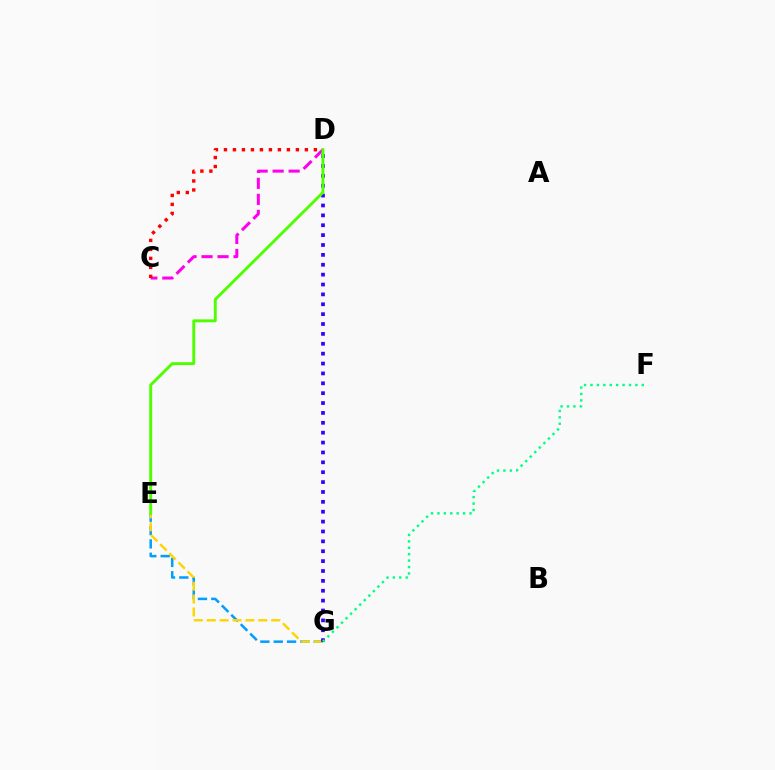{('C', 'D'): [{'color': '#ff00ed', 'line_style': 'dashed', 'thickness': 2.17}, {'color': '#ff0000', 'line_style': 'dotted', 'thickness': 2.44}], ('E', 'G'): [{'color': '#009eff', 'line_style': 'dashed', 'thickness': 1.81}, {'color': '#ffd500', 'line_style': 'dashed', 'thickness': 1.75}], ('D', 'G'): [{'color': '#3700ff', 'line_style': 'dotted', 'thickness': 2.68}], ('D', 'E'): [{'color': '#4fff00', 'line_style': 'solid', 'thickness': 2.1}], ('F', 'G'): [{'color': '#00ff86', 'line_style': 'dotted', 'thickness': 1.74}]}